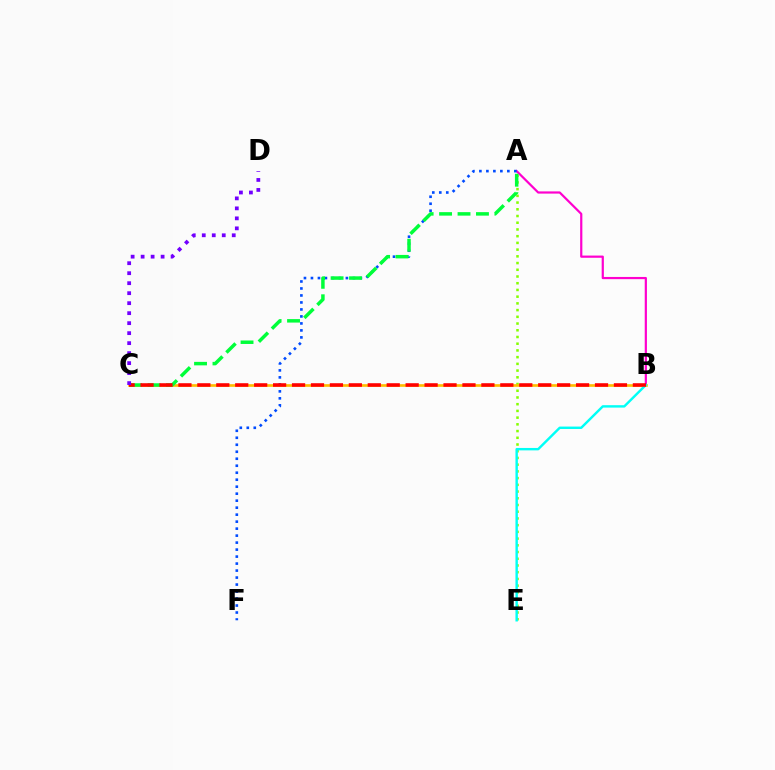{('A', 'B'): [{'color': '#ff00cf', 'line_style': 'solid', 'thickness': 1.59}], ('A', 'F'): [{'color': '#004bff', 'line_style': 'dotted', 'thickness': 1.9}], ('A', 'E'): [{'color': '#84ff00', 'line_style': 'dotted', 'thickness': 1.83}], ('B', 'C'): [{'color': '#ffbd00', 'line_style': 'solid', 'thickness': 1.91}, {'color': '#ff0000', 'line_style': 'dashed', 'thickness': 2.57}], ('A', 'C'): [{'color': '#00ff39', 'line_style': 'dashed', 'thickness': 2.5}], ('B', 'E'): [{'color': '#00fff6', 'line_style': 'solid', 'thickness': 1.74}], ('C', 'D'): [{'color': '#7200ff', 'line_style': 'dotted', 'thickness': 2.72}]}